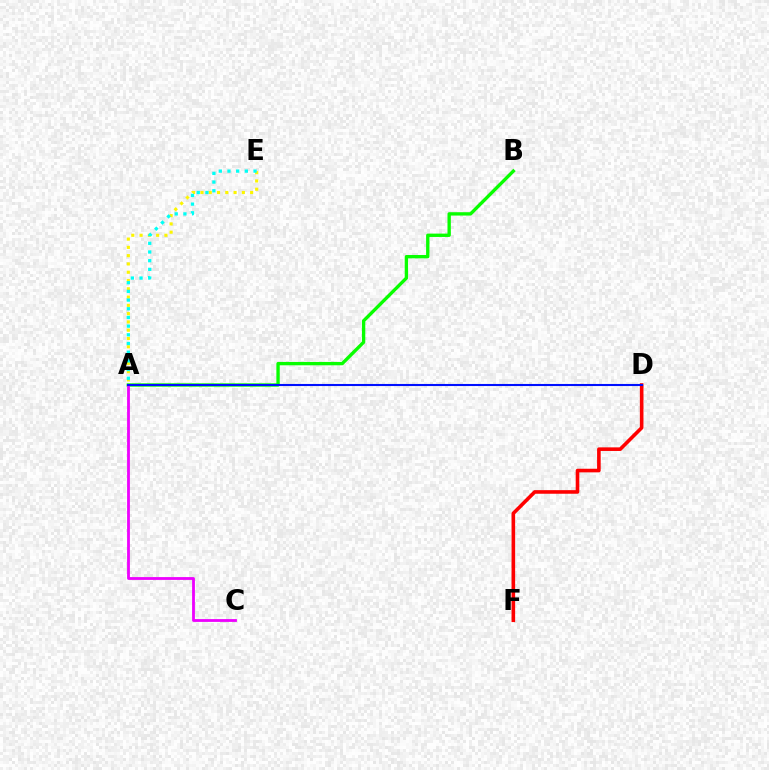{('A', 'B'): [{'color': '#08ff00', 'line_style': 'solid', 'thickness': 2.41}], ('A', 'E'): [{'color': '#fcf500', 'line_style': 'dotted', 'thickness': 2.25}, {'color': '#00fff6', 'line_style': 'dotted', 'thickness': 2.36}], ('D', 'F'): [{'color': '#ff0000', 'line_style': 'solid', 'thickness': 2.59}], ('A', 'C'): [{'color': '#ee00ff', 'line_style': 'solid', 'thickness': 2.02}], ('A', 'D'): [{'color': '#0010ff', 'line_style': 'solid', 'thickness': 1.5}]}